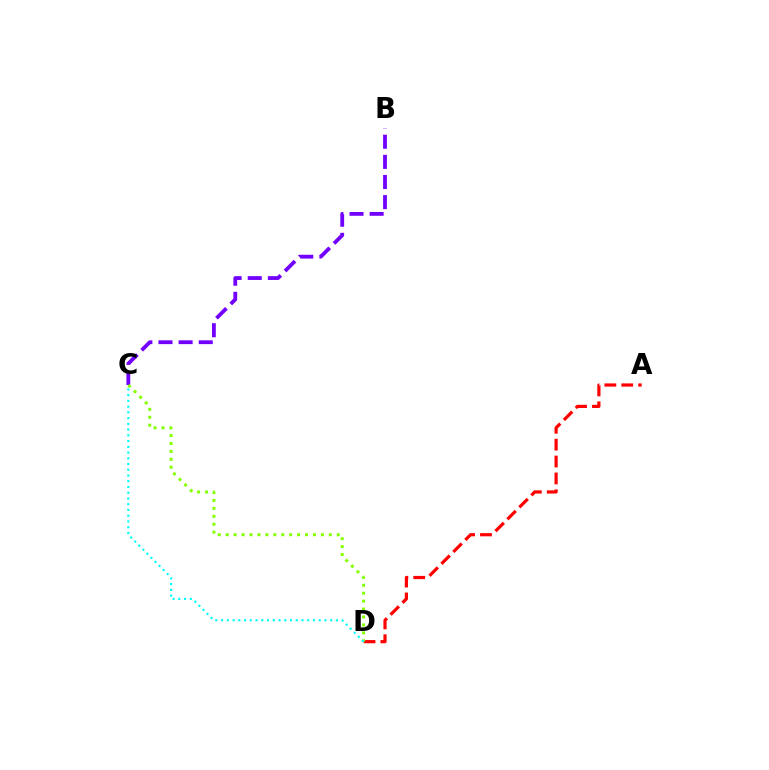{('A', 'D'): [{'color': '#ff0000', 'line_style': 'dashed', 'thickness': 2.29}], ('B', 'C'): [{'color': '#7200ff', 'line_style': 'dashed', 'thickness': 2.73}], ('C', 'D'): [{'color': '#84ff00', 'line_style': 'dotted', 'thickness': 2.15}, {'color': '#00fff6', 'line_style': 'dotted', 'thickness': 1.56}]}